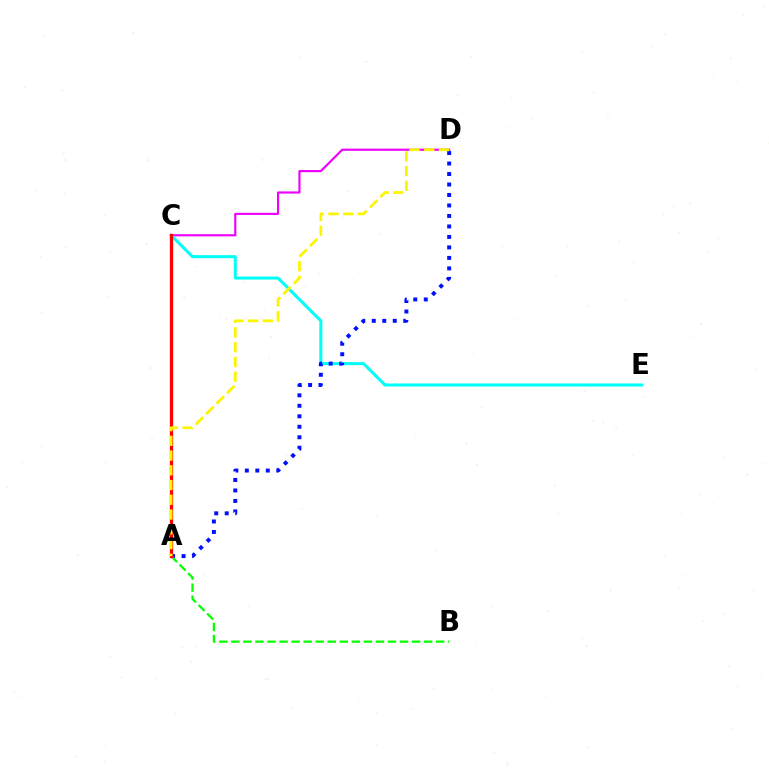{('C', 'D'): [{'color': '#ee00ff', 'line_style': 'solid', 'thickness': 1.55}], ('C', 'E'): [{'color': '#00fff6', 'line_style': 'solid', 'thickness': 2.18}], ('A', 'D'): [{'color': '#0010ff', 'line_style': 'dotted', 'thickness': 2.85}, {'color': '#fcf500', 'line_style': 'dashed', 'thickness': 2.0}], ('A', 'B'): [{'color': '#08ff00', 'line_style': 'dashed', 'thickness': 1.64}], ('A', 'C'): [{'color': '#ff0000', 'line_style': 'solid', 'thickness': 2.34}]}